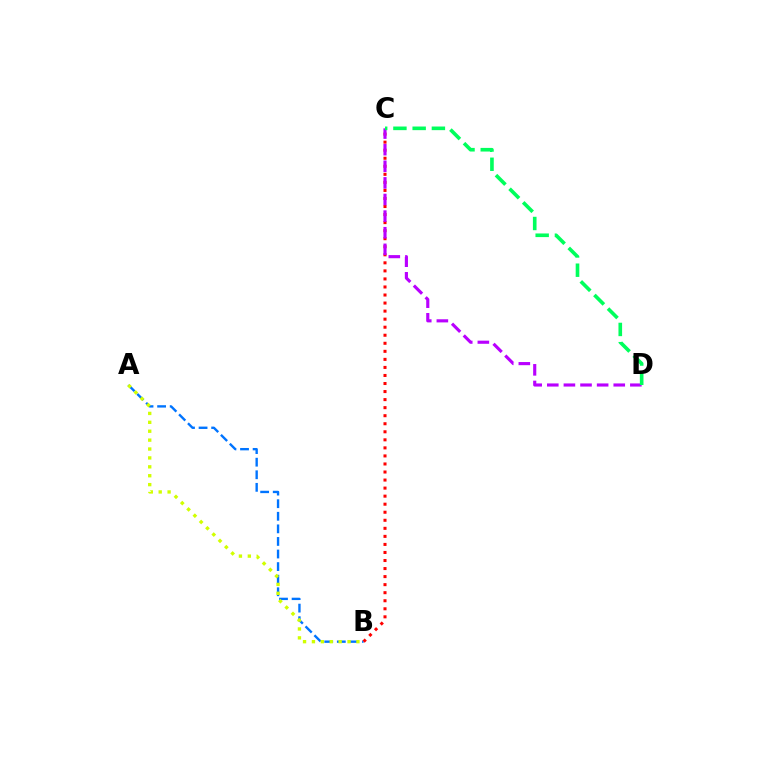{('A', 'B'): [{'color': '#0074ff', 'line_style': 'dashed', 'thickness': 1.71}, {'color': '#d1ff00', 'line_style': 'dotted', 'thickness': 2.42}], ('B', 'C'): [{'color': '#ff0000', 'line_style': 'dotted', 'thickness': 2.19}], ('C', 'D'): [{'color': '#b900ff', 'line_style': 'dashed', 'thickness': 2.26}, {'color': '#00ff5c', 'line_style': 'dashed', 'thickness': 2.61}]}